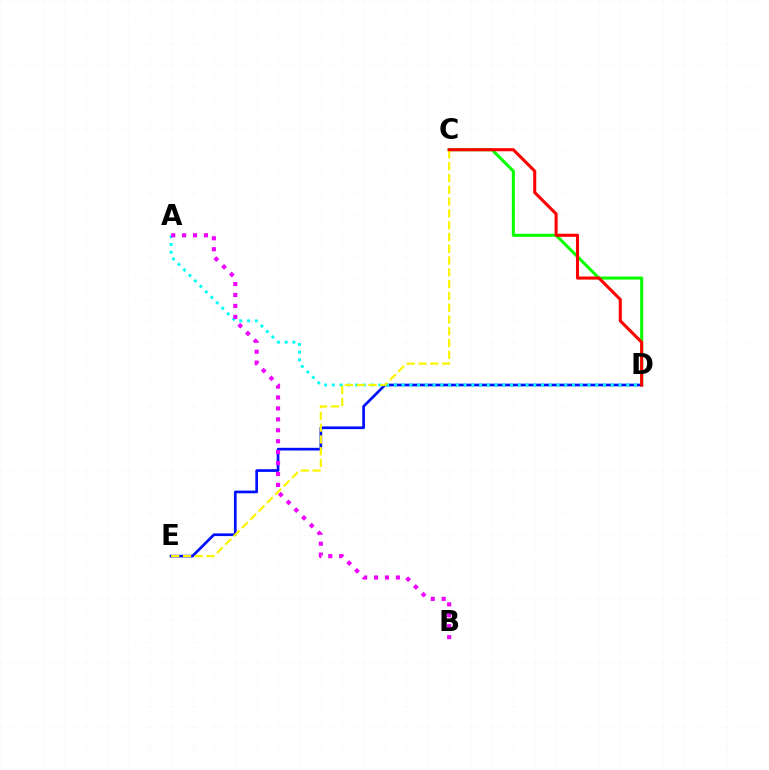{('C', 'D'): [{'color': '#08ff00', 'line_style': 'solid', 'thickness': 2.19}, {'color': '#ff0000', 'line_style': 'solid', 'thickness': 2.21}], ('D', 'E'): [{'color': '#0010ff', 'line_style': 'solid', 'thickness': 1.94}], ('A', 'D'): [{'color': '#00fff6', 'line_style': 'dotted', 'thickness': 2.1}], ('C', 'E'): [{'color': '#fcf500', 'line_style': 'dashed', 'thickness': 1.6}], ('A', 'B'): [{'color': '#ee00ff', 'line_style': 'dotted', 'thickness': 2.97}]}